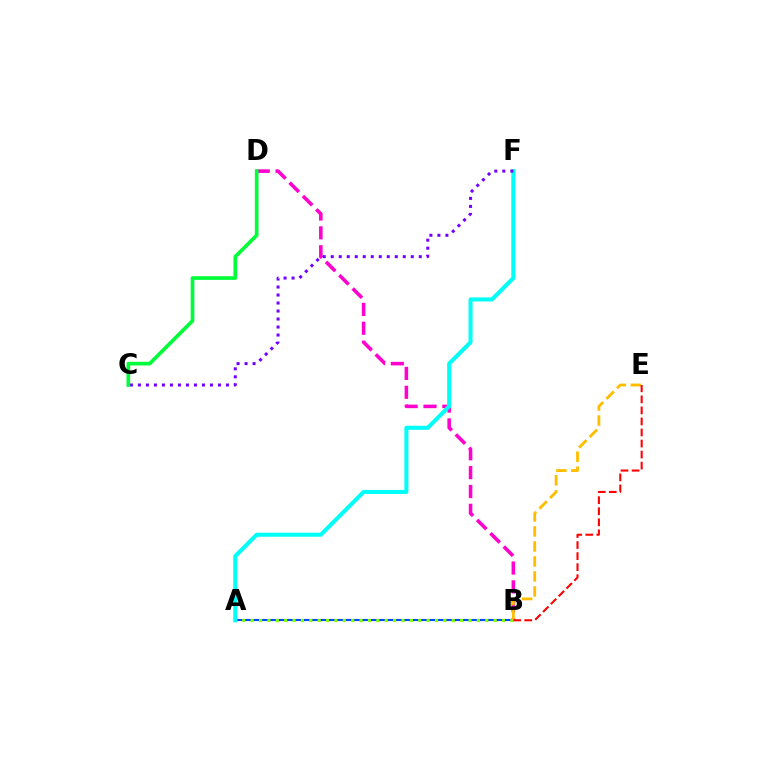{('B', 'D'): [{'color': '#ff00cf', 'line_style': 'dashed', 'thickness': 2.56}], ('A', 'B'): [{'color': '#004bff', 'line_style': 'solid', 'thickness': 1.53}, {'color': '#84ff00', 'line_style': 'dotted', 'thickness': 2.28}], ('B', 'E'): [{'color': '#ffbd00', 'line_style': 'dashed', 'thickness': 2.04}, {'color': '#ff0000', 'line_style': 'dashed', 'thickness': 1.5}], ('A', 'F'): [{'color': '#00fff6', 'line_style': 'solid', 'thickness': 2.92}], ('C', 'F'): [{'color': '#7200ff', 'line_style': 'dotted', 'thickness': 2.17}], ('C', 'D'): [{'color': '#00ff39', 'line_style': 'solid', 'thickness': 2.64}]}